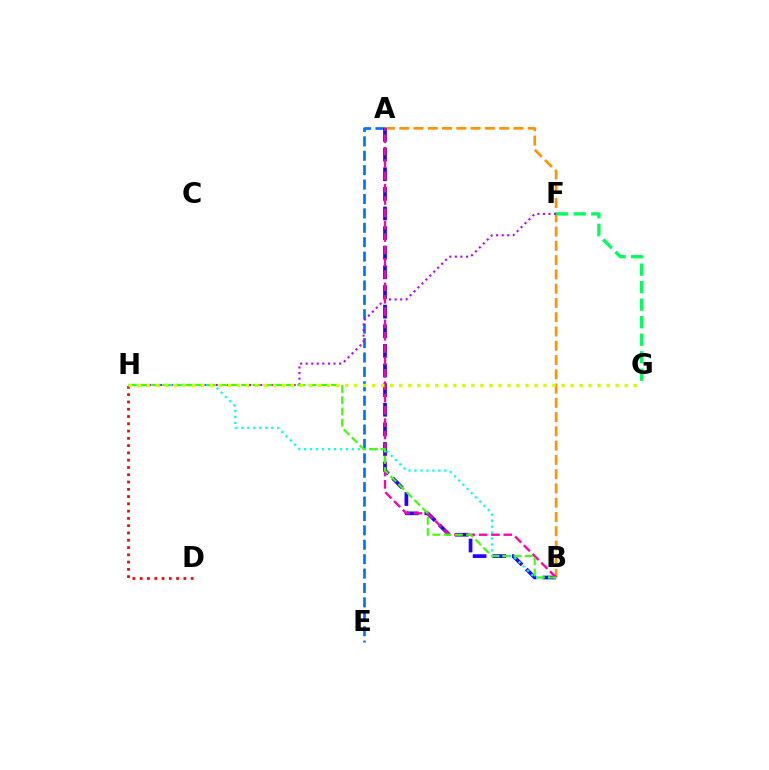{('A', 'B'): [{'color': '#ff9400', 'line_style': 'dashed', 'thickness': 1.94}, {'color': '#2500ff', 'line_style': 'dashed', 'thickness': 2.67}, {'color': '#ff00ac', 'line_style': 'dashed', 'thickness': 1.68}], ('A', 'E'): [{'color': '#0074ff', 'line_style': 'dashed', 'thickness': 1.96}], ('D', 'H'): [{'color': '#ff0000', 'line_style': 'dotted', 'thickness': 1.98}], ('F', 'H'): [{'color': '#b900ff', 'line_style': 'dotted', 'thickness': 1.51}], ('F', 'G'): [{'color': '#00ff5c', 'line_style': 'dashed', 'thickness': 2.38}], ('B', 'H'): [{'color': '#00fff6', 'line_style': 'dotted', 'thickness': 1.62}, {'color': '#3dff00', 'line_style': 'dashed', 'thickness': 1.53}], ('G', 'H'): [{'color': '#d1ff00', 'line_style': 'dotted', 'thickness': 2.45}]}